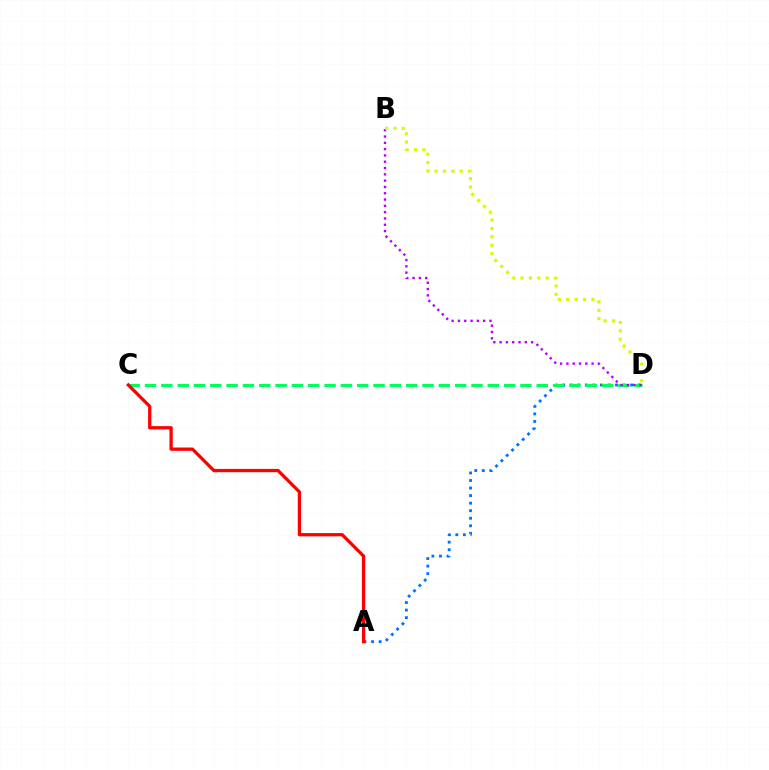{('A', 'D'): [{'color': '#0074ff', 'line_style': 'dotted', 'thickness': 2.05}], ('C', 'D'): [{'color': '#00ff5c', 'line_style': 'dashed', 'thickness': 2.22}], ('B', 'D'): [{'color': '#b900ff', 'line_style': 'dotted', 'thickness': 1.71}, {'color': '#d1ff00', 'line_style': 'dotted', 'thickness': 2.28}], ('A', 'C'): [{'color': '#ff0000', 'line_style': 'solid', 'thickness': 2.36}]}